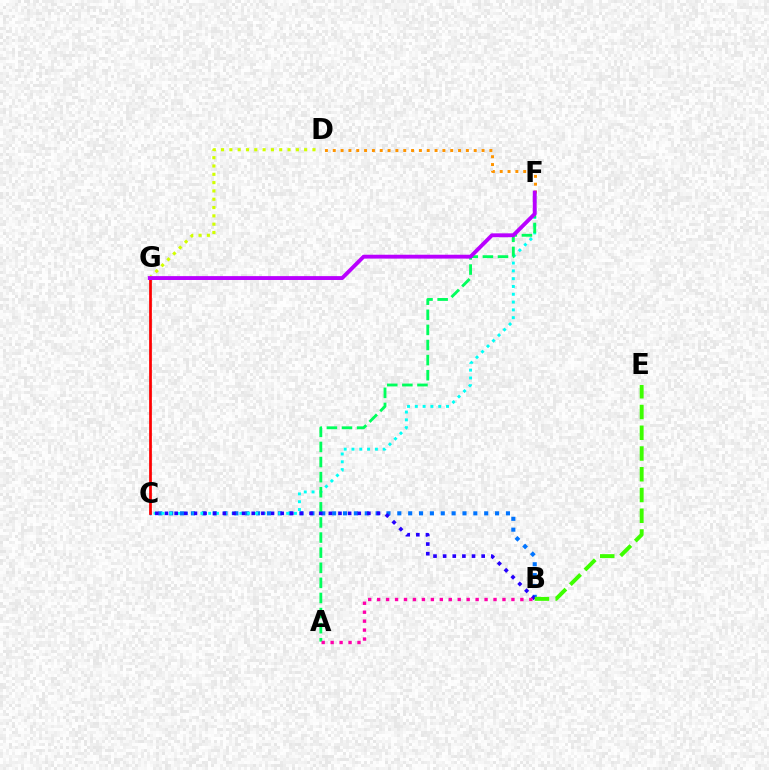{('B', 'C'): [{'color': '#0074ff', 'line_style': 'dotted', 'thickness': 2.95}, {'color': '#2500ff', 'line_style': 'dotted', 'thickness': 2.62}], ('C', 'F'): [{'color': '#00fff6', 'line_style': 'dotted', 'thickness': 2.12}], ('C', 'G'): [{'color': '#ff0000', 'line_style': 'solid', 'thickness': 1.97}], ('D', 'G'): [{'color': '#d1ff00', 'line_style': 'dotted', 'thickness': 2.26}], ('A', 'F'): [{'color': '#00ff5c', 'line_style': 'dashed', 'thickness': 2.05}], ('B', 'E'): [{'color': '#3dff00', 'line_style': 'dashed', 'thickness': 2.82}], ('D', 'F'): [{'color': '#ff9400', 'line_style': 'dotted', 'thickness': 2.13}], ('A', 'B'): [{'color': '#ff00ac', 'line_style': 'dotted', 'thickness': 2.43}], ('F', 'G'): [{'color': '#b900ff', 'line_style': 'solid', 'thickness': 2.78}]}